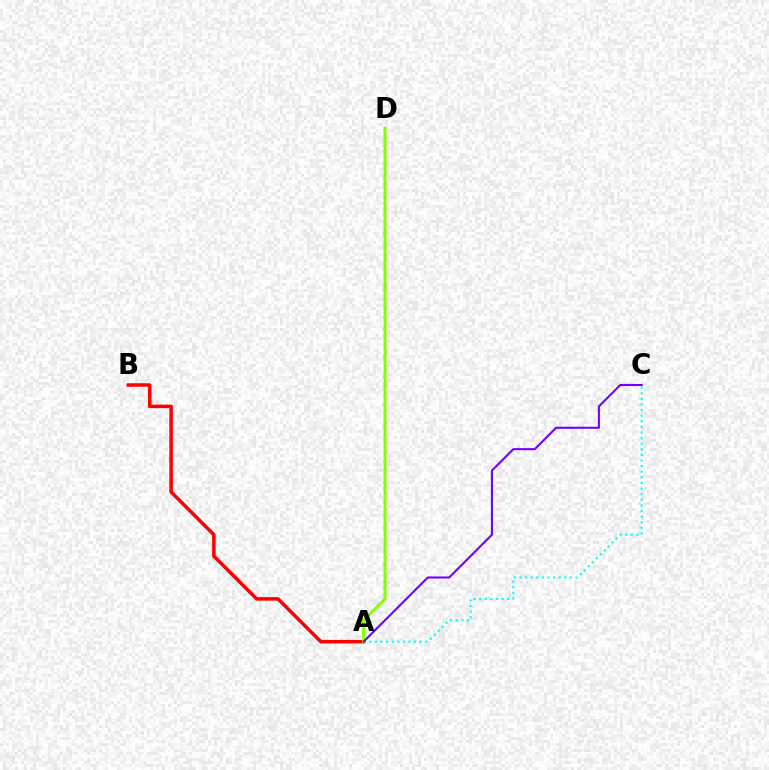{('A', 'C'): [{'color': '#00fff6', 'line_style': 'dotted', 'thickness': 1.52}, {'color': '#7200ff', 'line_style': 'solid', 'thickness': 1.5}], ('A', 'B'): [{'color': '#ff0000', 'line_style': 'solid', 'thickness': 2.53}], ('A', 'D'): [{'color': '#84ff00', 'line_style': 'solid', 'thickness': 2.16}]}